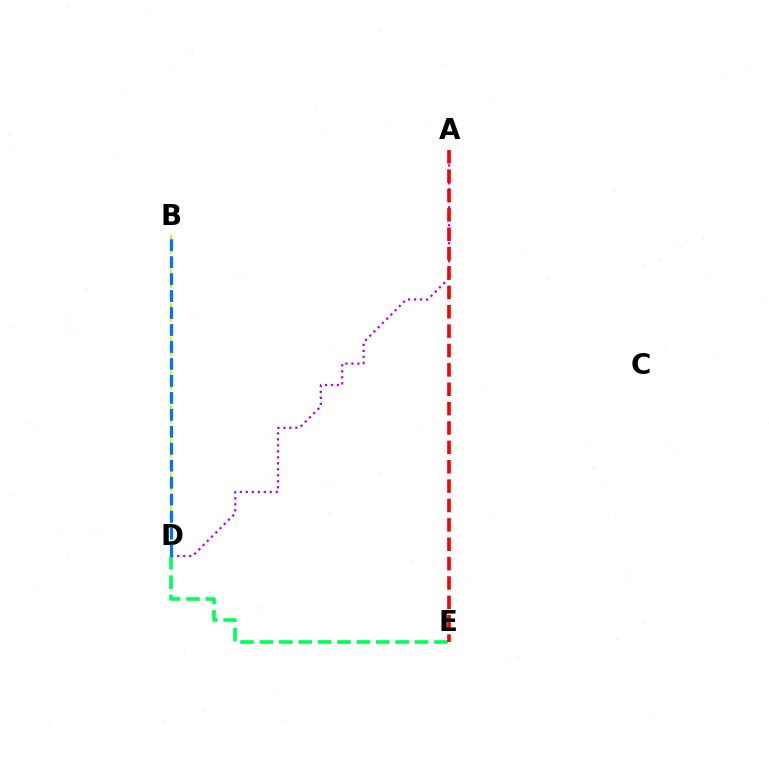{('D', 'E'): [{'color': '#00ff5c', 'line_style': 'dashed', 'thickness': 2.64}], ('B', 'D'): [{'color': '#d1ff00', 'line_style': 'dashed', 'thickness': 1.54}, {'color': '#0074ff', 'line_style': 'dashed', 'thickness': 2.3}], ('A', 'D'): [{'color': '#b900ff', 'line_style': 'dotted', 'thickness': 1.63}], ('A', 'E'): [{'color': '#ff0000', 'line_style': 'dashed', 'thickness': 2.63}]}